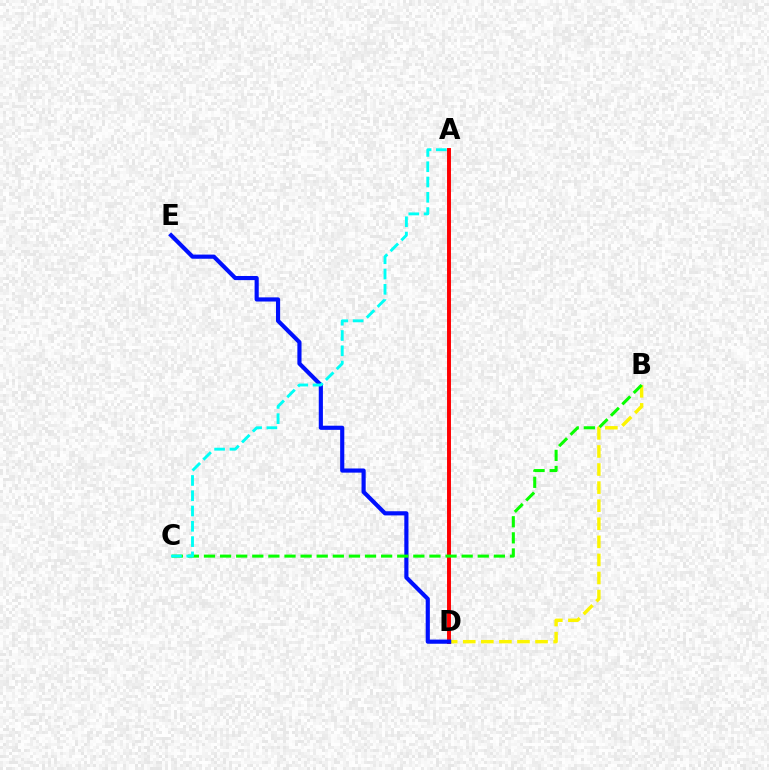{('A', 'D'): [{'color': '#ee00ff', 'line_style': 'solid', 'thickness': 1.64}, {'color': '#ff0000', 'line_style': 'solid', 'thickness': 2.83}], ('B', 'D'): [{'color': '#fcf500', 'line_style': 'dashed', 'thickness': 2.46}], ('D', 'E'): [{'color': '#0010ff', 'line_style': 'solid', 'thickness': 2.99}], ('B', 'C'): [{'color': '#08ff00', 'line_style': 'dashed', 'thickness': 2.19}], ('A', 'C'): [{'color': '#00fff6', 'line_style': 'dashed', 'thickness': 2.08}]}